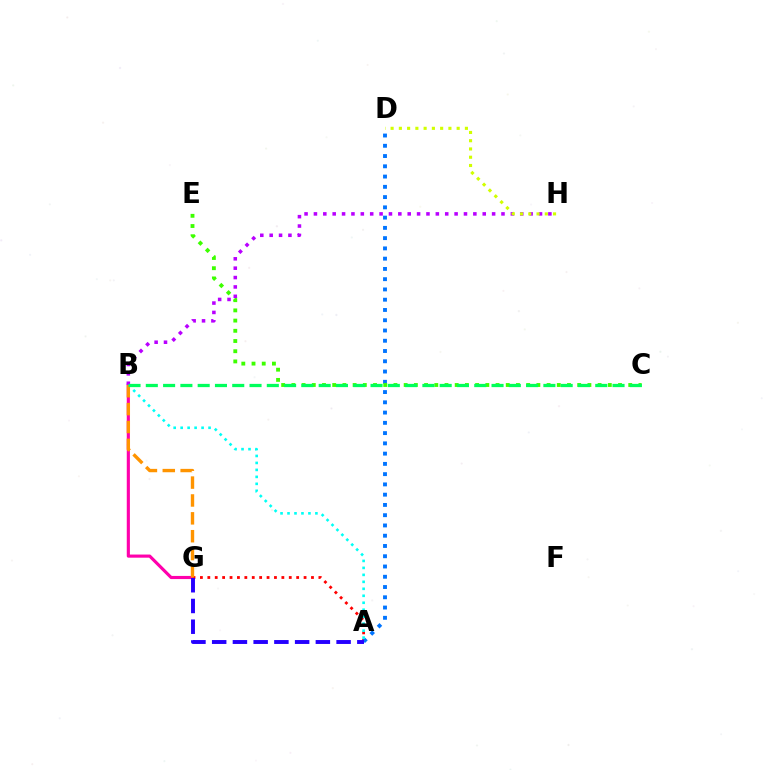{('B', 'G'): [{'color': '#ff00ac', 'line_style': 'solid', 'thickness': 2.26}, {'color': '#ff9400', 'line_style': 'dashed', 'thickness': 2.43}], ('A', 'G'): [{'color': '#ff0000', 'line_style': 'dotted', 'thickness': 2.01}, {'color': '#2500ff', 'line_style': 'dashed', 'thickness': 2.82}], ('A', 'D'): [{'color': '#0074ff', 'line_style': 'dotted', 'thickness': 2.79}], ('C', 'E'): [{'color': '#3dff00', 'line_style': 'dotted', 'thickness': 2.77}], ('B', 'H'): [{'color': '#b900ff', 'line_style': 'dotted', 'thickness': 2.55}], ('A', 'B'): [{'color': '#00fff6', 'line_style': 'dotted', 'thickness': 1.89}], ('D', 'H'): [{'color': '#d1ff00', 'line_style': 'dotted', 'thickness': 2.24}], ('B', 'C'): [{'color': '#00ff5c', 'line_style': 'dashed', 'thickness': 2.35}]}